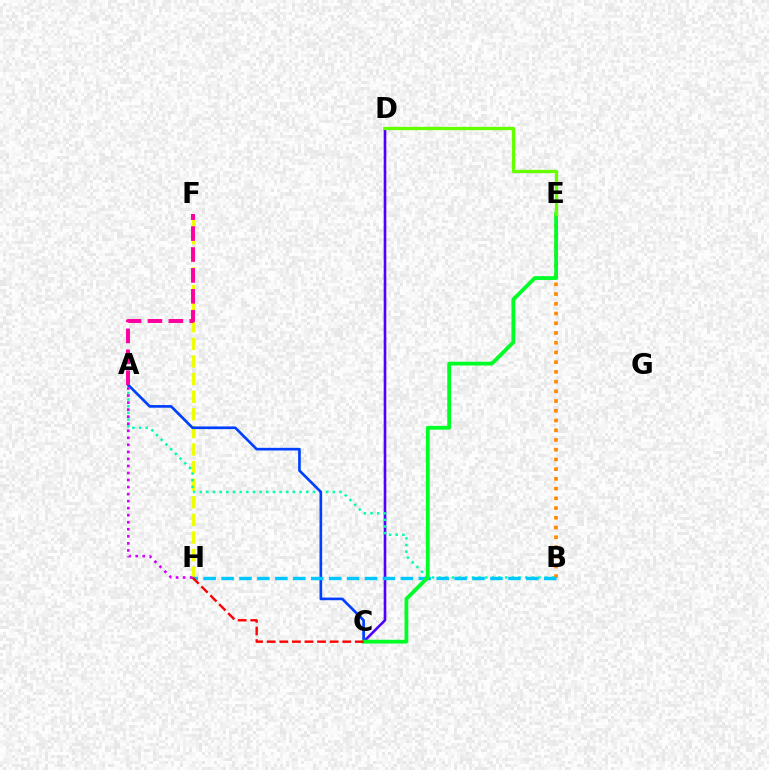{('B', 'E'): [{'color': '#ff8800', 'line_style': 'dotted', 'thickness': 2.64}], ('F', 'H'): [{'color': '#eeff00', 'line_style': 'dashed', 'thickness': 2.39}], ('C', 'D'): [{'color': '#4f00ff', 'line_style': 'solid', 'thickness': 1.9}], ('A', 'B'): [{'color': '#00ffaf', 'line_style': 'dotted', 'thickness': 1.81}], ('A', 'C'): [{'color': '#003fff', 'line_style': 'solid', 'thickness': 1.91}], ('B', 'H'): [{'color': '#00c7ff', 'line_style': 'dashed', 'thickness': 2.44}], ('C', 'E'): [{'color': '#00ff27', 'line_style': 'solid', 'thickness': 2.74}], ('C', 'H'): [{'color': '#ff0000', 'line_style': 'dashed', 'thickness': 1.71}], ('A', 'H'): [{'color': '#d600ff', 'line_style': 'dotted', 'thickness': 1.91}], ('D', 'E'): [{'color': '#66ff00', 'line_style': 'solid', 'thickness': 2.39}], ('A', 'F'): [{'color': '#ff00a0', 'line_style': 'dashed', 'thickness': 2.84}]}